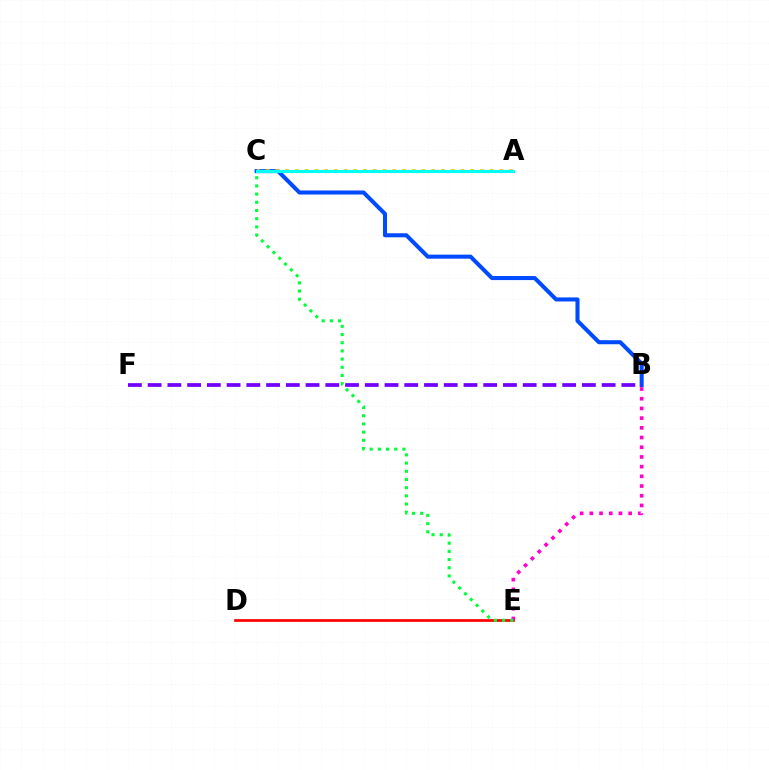{('B', 'C'): [{'color': '#004bff', 'line_style': 'solid', 'thickness': 2.92}], ('A', 'C'): [{'color': '#84ff00', 'line_style': 'dashed', 'thickness': 1.51}, {'color': '#ffbd00', 'line_style': 'dotted', 'thickness': 2.65}, {'color': '#00fff6', 'line_style': 'solid', 'thickness': 2.26}], ('D', 'E'): [{'color': '#ff0000', 'line_style': 'solid', 'thickness': 1.95}], ('B', 'F'): [{'color': '#7200ff', 'line_style': 'dashed', 'thickness': 2.68}], ('B', 'E'): [{'color': '#ff00cf', 'line_style': 'dotted', 'thickness': 2.64}], ('C', 'E'): [{'color': '#00ff39', 'line_style': 'dotted', 'thickness': 2.23}]}